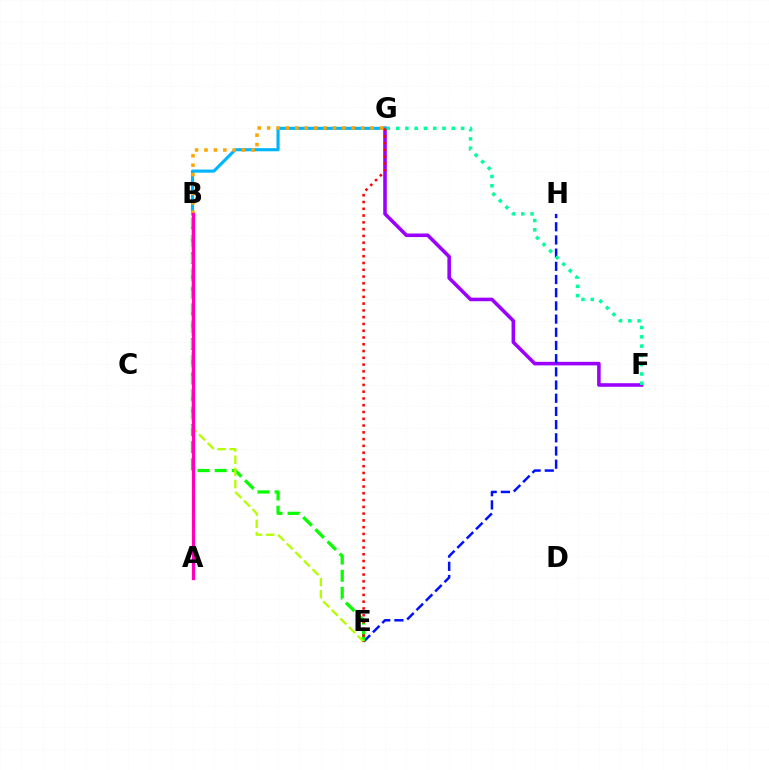{('F', 'G'): [{'color': '#9b00ff', 'line_style': 'solid', 'thickness': 2.57}, {'color': '#00ff9d', 'line_style': 'dotted', 'thickness': 2.52}], ('E', 'H'): [{'color': '#0010ff', 'line_style': 'dashed', 'thickness': 1.79}], ('B', 'G'): [{'color': '#00b5ff', 'line_style': 'solid', 'thickness': 2.25}, {'color': '#ffa500', 'line_style': 'dotted', 'thickness': 2.55}], ('B', 'E'): [{'color': '#08ff00', 'line_style': 'dashed', 'thickness': 2.34}, {'color': '#b3ff00', 'line_style': 'dashed', 'thickness': 1.65}], ('A', 'B'): [{'color': '#ff00bd', 'line_style': 'solid', 'thickness': 2.36}], ('E', 'G'): [{'color': '#ff0000', 'line_style': 'dotted', 'thickness': 1.84}]}